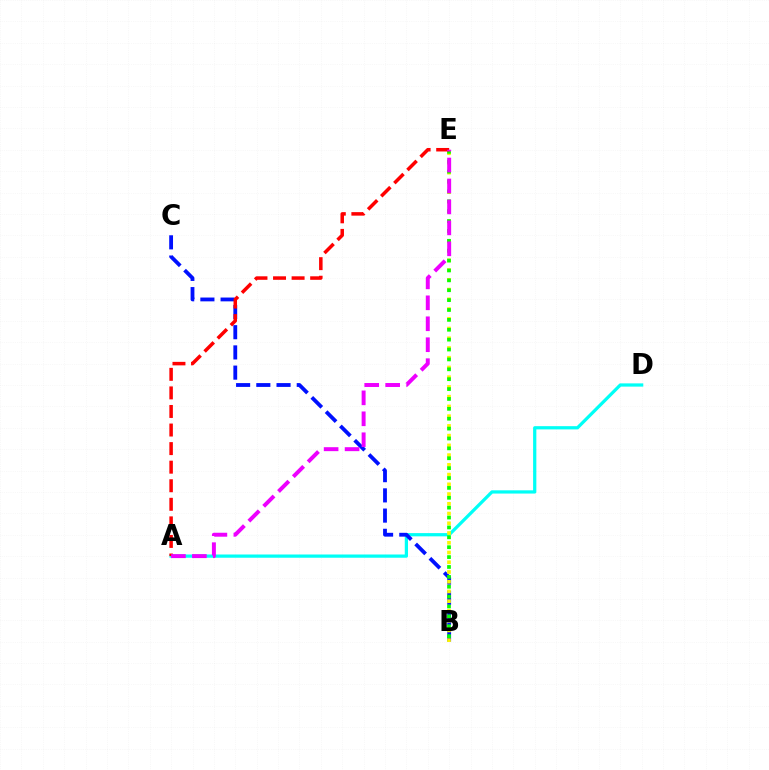{('A', 'D'): [{'color': '#00fff6', 'line_style': 'solid', 'thickness': 2.33}], ('B', 'C'): [{'color': '#0010ff', 'line_style': 'dashed', 'thickness': 2.75}], ('B', 'E'): [{'color': '#fcf500', 'line_style': 'dotted', 'thickness': 2.65}, {'color': '#08ff00', 'line_style': 'dotted', 'thickness': 2.69}], ('A', 'E'): [{'color': '#ff0000', 'line_style': 'dashed', 'thickness': 2.52}, {'color': '#ee00ff', 'line_style': 'dashed', 'thickness': 2.85}]}